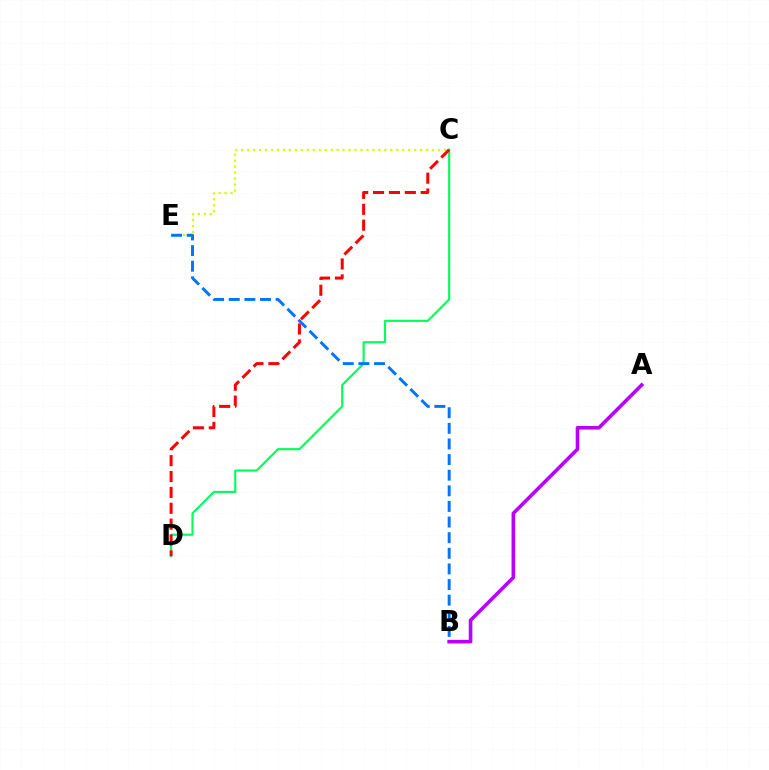{('C', 'E'): [{'color': '#d1ff00', 'line_style': 'dotted', 'thickness': 1.62}], ('C', 'D'): [{'color': '#00ff5c', 'line_style': 'solid', 'thickness': 1.55}, {'color': '#ff0000', 'line_style': 'dashed', 'thickness': 2.16}], ('A', 'B'): [{'color': '#b900ff', 'line_style': 'solid', 'thickness': 2.59}], ('B', 'E'): [{'color': '#0074ff', 'line_style': 'dashed', 'thickness': 2.12}]}